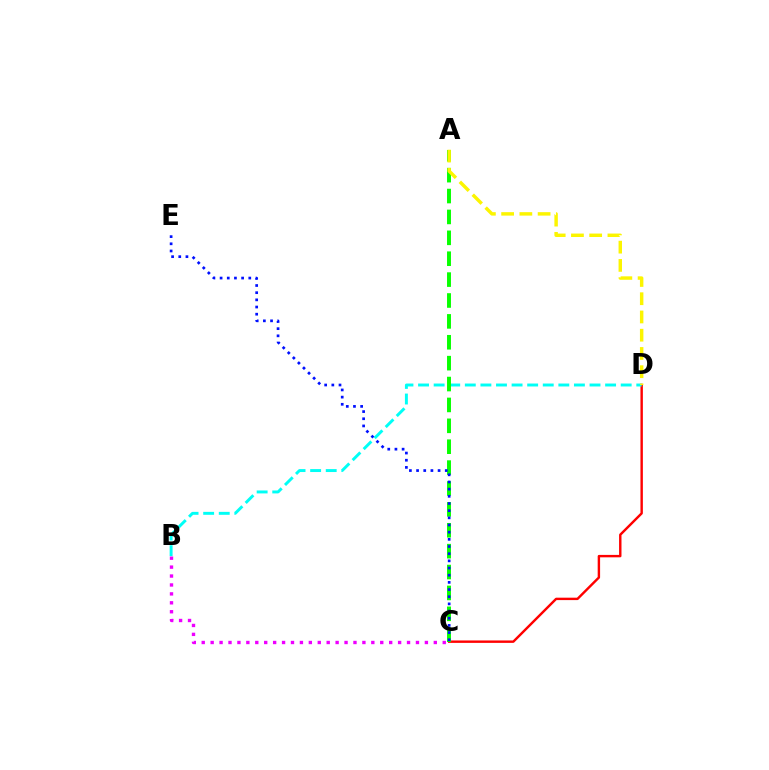{('B', 'C'): [{'color': '#ee00ff', 'line_style': 'dotted', 'thickness': 2.43}], ('C', 'D'): [{'color': '#ff0000', 'line_style': 'solid', 'thickness': 1.74}], ('B', 'D'): [{'color': '#00fff6', 'line_style': 'dashed', 'thickness': 2.12}], ('A', 'C'): [{'color': '#08ff00', 'line_style': 'dashed', 'thickness': 2.84}], ('C', 'E'): [{'color': '#0010ff', 'line_style': 'dotted', 'thickness': 1.95}], ('A', 'D'): [{'color': '#fcf500', 'line_style': 'dashed', 'thickness': 2.48}]}